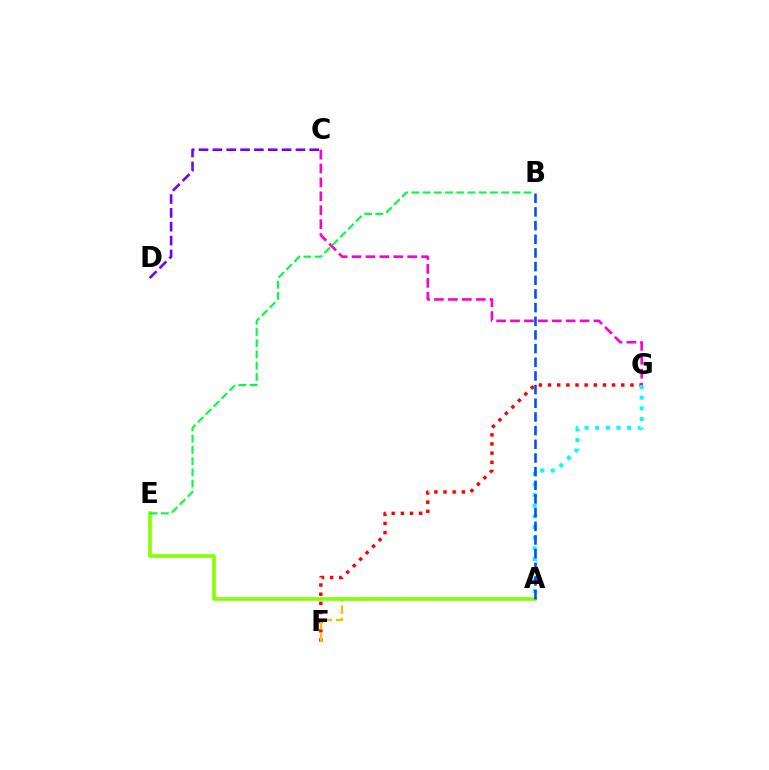{('F', 'G'): [{'color': '#ff0000', 'line_style': 'dotted', 'thickness': 2.49}], ('C', 'G'): [{'color': '#ff00cf', 'line_style': 'dashed', 'thickness': 1.89}], ('A', 'F'): [{'color': '#ffbd00', 'line_style': 'dashed', 'thickness': 1.67}], ('A', 'G'): [{'color': '#00fff6', 'line_style': 'dotted', 'thickness': 2.9}], ('A', 'E'): [{'color': '#84ff00', 'line_style': 'solid', 'thickness': 2.6}], ('C', 'D'): [{'color': '#7200ff', 'line_style': 'dashed', 'thickness': 1.88}], ('B', 'E'): [{'color': '#00ff39', 'line_style': 'dashed', 'thickness': 1.52}], ('A', 'B'): [{'color': '#004bff', 'line_style': 'dashed', 'thickness': 1.86}]}